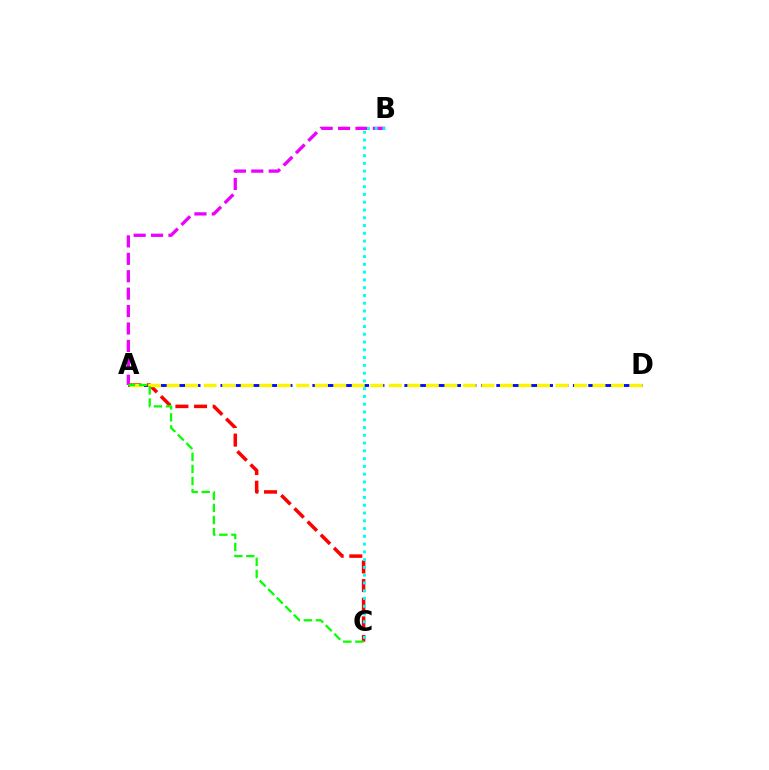{('A', 'D'): [{'color': '#0010ff', 'line_style': 'dashed', 'thickness': 2.08}, {'color': '#fcf500', 'line_style': 'dashed', 'thickness': 2.52}], ('A', 'C'): [{'color': '#ff0000', 'line_style': 'dashed', 'thickness': 2.53}, {'color': '#08ff00', 'line_style': 'dashed', 'thickness': 1.64}], ('A', 'B'): [{'color': '#ee00ff', 'line_style': 'dashed', 'thickness': 2.37}], ('B', 'C'): [{'color': '#00fff6', 'line_style': 'dotted', 'thickness': 2.11}]}